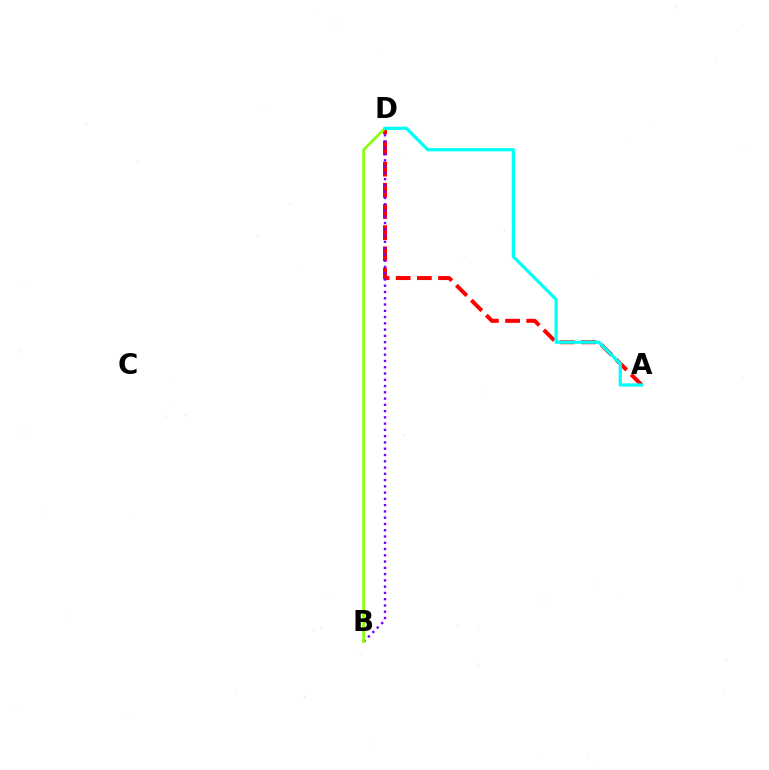{('A', 'D'): [{'color': '#ff0000', 'line_style': 'dashed', 'thickness': 2.88}, {'color': '#00fff6', 'line_style': 'solid', 'thickness': 2.31}], ('B', 'D'): [{'color': '#7200ff', 'line_style': 'dotted', 'thickness': 1.7}, {'color': '#84ff00', 'line_style': 'solid', 'thickness': 1.9}]}